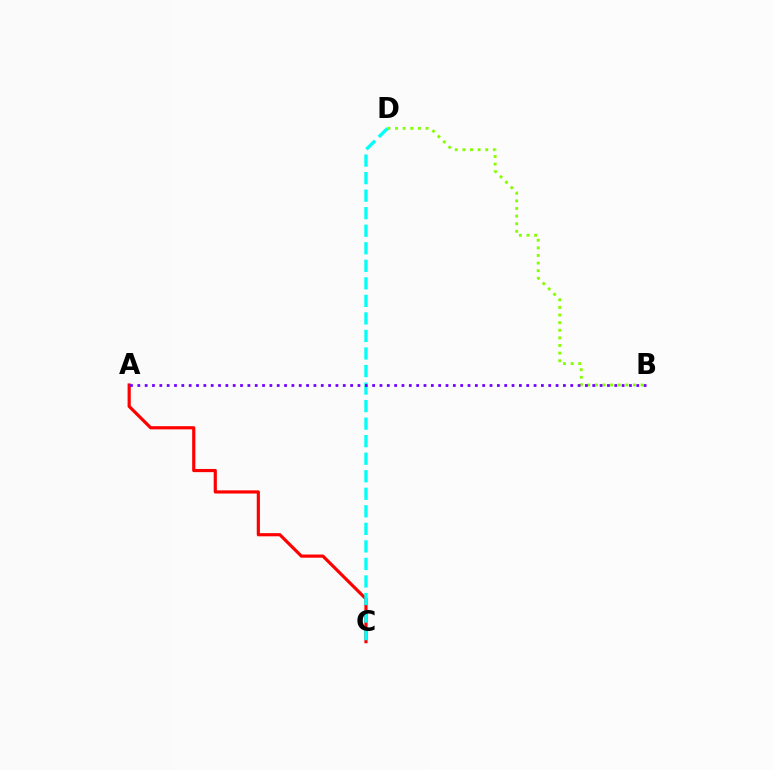{('B', 'D'): [{'color': '#84ff00', 'line_style': 'dotted', 'thickness': 2.07}], ('A', 'C'): [{'color': '#ff0000', 'line_style': 'solid', 'thickness': 2.28}], ('C', 'D'): [{'color': '#00fff6', 'line_style': 'dashed', 'thickness': 2.38}], ('A', 'B'): [{'color': '#7200ff', 'line_style': 'dotted', 'thickness': 1.99}]}